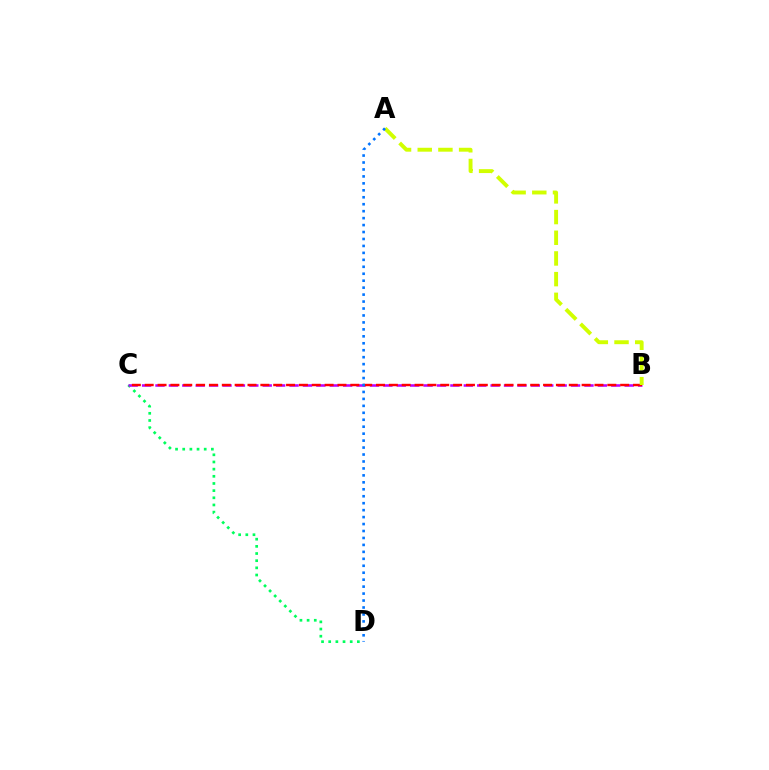{('C', 'D'): [{'color': '#00ff5c', 'line_style': 'dotted', 'thickness': 1.95}], ('B', 'C'): [{'color': '#b900ff', 'line_style': 'dashed', 'thickness': 1.82}, {'color': '#ff0000', 'line_style': 'dashed', 'thickness': 1.75}], ('A', 'B'): [{'color': '#d1ff00', 'line_style': 'dashed', 'thickness': 2.81}], ('A', 'D'): [{'color': '#0074ff', 'line_style': 'dotted', 'thickness': 1.89}]}